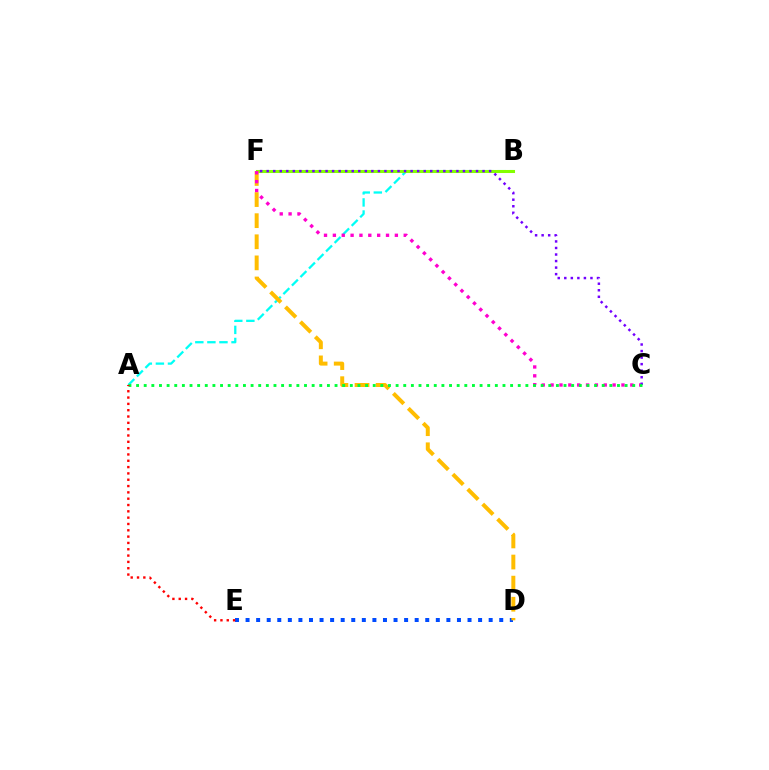{('D', 'E'): [{'color': '#004bff', 'line_style': 'dotted', 'thickness': 2.87}], ('A', 'B'): [{'color': '#00fff6', 'line_style': 'dashed', 'thickness': 1.64}], ('B', 'F'): [{'color': '#84ff00', 'line_style': 'solid', 'thickness': 2.19}], ('D', 'F'): [{'color': '#ffbd00', 'line_style': 'dashed', 'thickness': 2.87}], ('C', 'F'): [{'color': '#ff00cf', 'line_style': 'dotted', 'thickness': 2.41}, {'color': '#7200ff', 'line_style': 'dotted', 'thickness': 1.78}], ('A', 'C'): [{'color': '#00ff39', 'line_style': 'dotted', 'thickness': 2.07}], ('A', 'E'): [{'color': '#ff0000', 'line_style': 'dotted', 'thickness': 1.72}]}